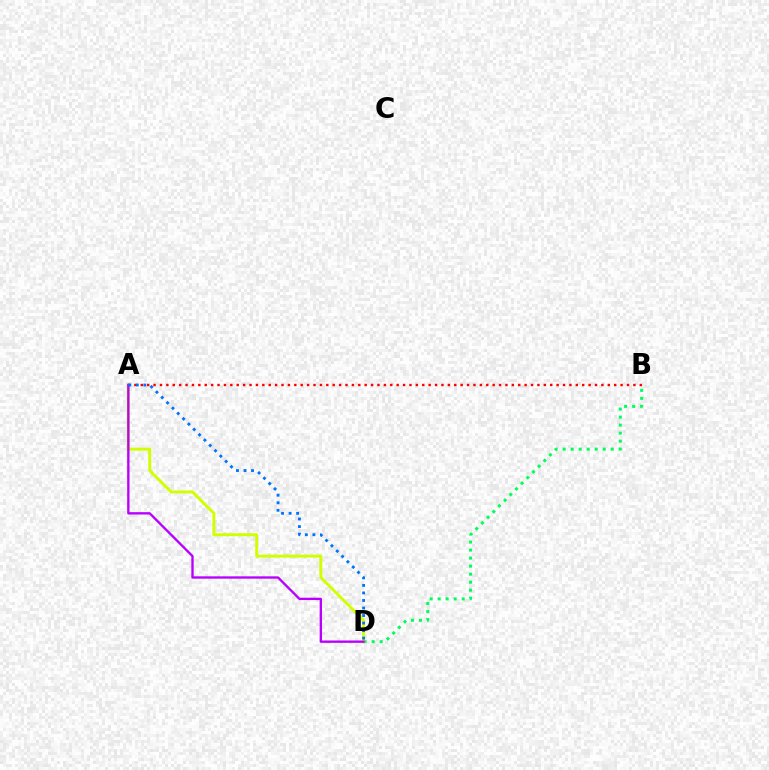{('B', 'D'): [{'color': '#00ff5c', 'line_style': 'dotted', 'thickness': 2.18}], ('A', 'D'): [{'color': '#d1ff00', 'line_style': 'solid', 'thickness': 2.11}, {'color': '#b900ff', 'line_style': 'solid', 'thickness': 1.69}, {'color': '#0074ff', 'line_style': 'dotted', 'thickness': 2.05}], ('A', 'B'): [{'color': '#ff0000', 'line_style': 'dotted', 'thickness': 1.74}]}